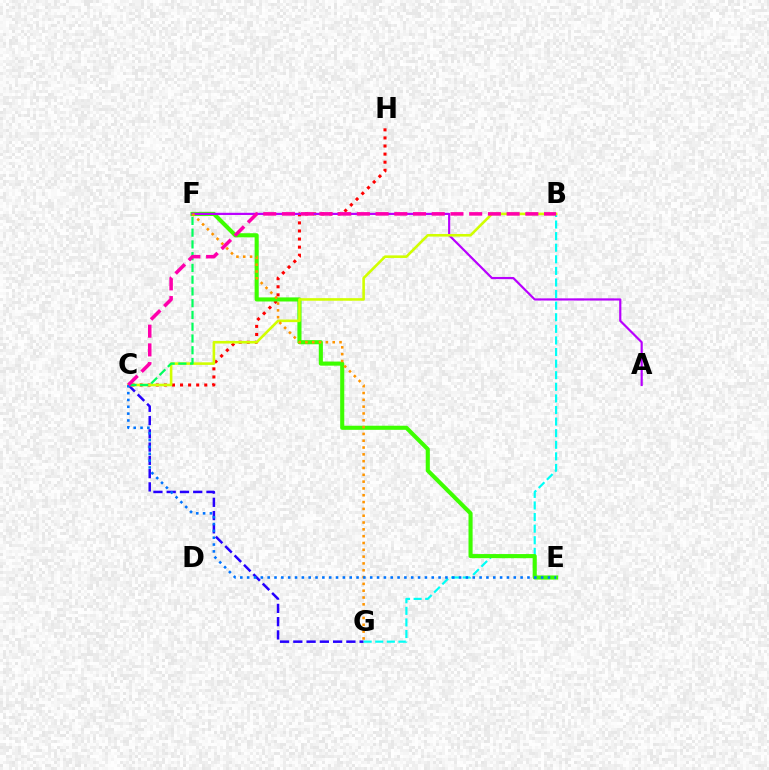{('C', 'G'): [{'color': '#2500ff', 'line_style': 'dashed', 'thickness': 1.8}], ('B', 'G'): [{'color': '#00fff6', 'line_style': 'dashed', 'thickness': 1.57}], ('C', 'H'): [{'color': '#ff0000', 'line_style': 'dotted', 'thickness': 2.2}], ('E', 'F'): [{'color': '#3dff00', 'line_style': 'solid', 'thickness': 2.95}], ('A', 'F'): [{'color': '#b900ff', 'line_style': 'solid', 'thickness': 1.57}], ('B', 'C'): [{'color': '#d1ff00', 'line_style': 'solid', 'thickness': 1.87}, {'color': '#ff00ac', 'line_style': 'dashed', 'thickness': 2.54}], ('F', 'G'): [{'color': '#ff9400', 'line_style': 'dotted', 'thickness': 1.85}], ('C', 'F'): [{'color': '#00ff5c', 'line_style': 'dashed', 'thickness': 1.6}], ('C', 'E'): [{'color': '#0074ff', 'line_style': 'dotted', 'thickness': 1.86}]}